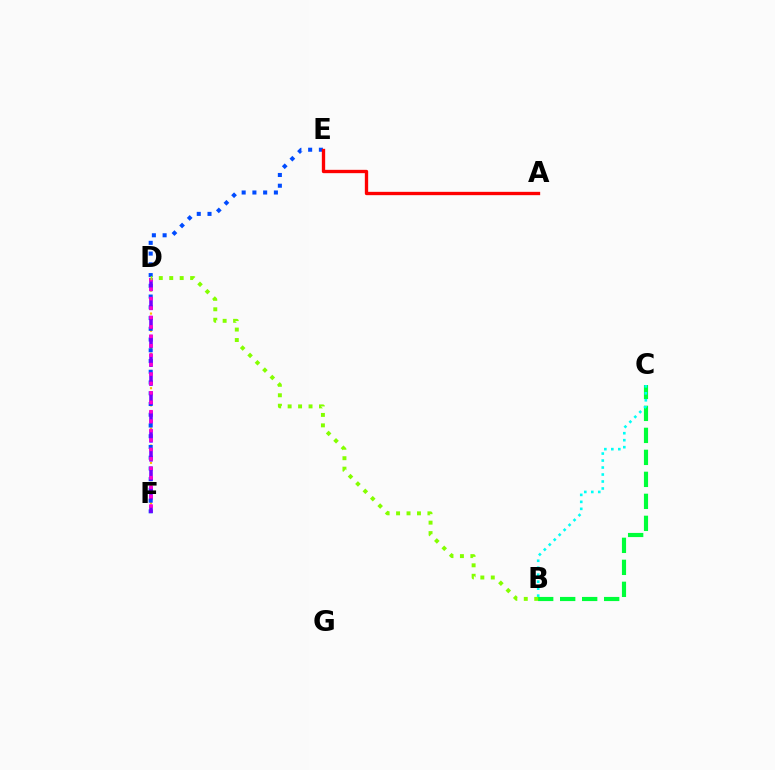{('D', 'F'): [{'color': '#ffbd00', 'line_style': 'dotted', 'thickness': 1.56}, {'color': '#7200ff', 'line_style': 'dashed', 'thickness': 2.57}, {'color': '#ff00cf', 'line_style': 'dotted', 'thickness': 2.56}], ('B', 'C'): [{'color': '#00ff39', 'line_style': 'dashed', 'thickness': 2.99}, {'color': '#00fff6', 'line_style': 'dotted', 'thickness': 1.9}], ('E', 'F'): [{'color': '#004bff', 'line_style': 'dotted', 'thickness': 2.92}], ('A', 'E'): [{'color': '#ff0000', 'line_style': 'solid', 'thickness': 2.4}], ('B', 'D'): [{'color': '#84ff00', 'line_style': 'dotted', 'thickness': 2.84}]}